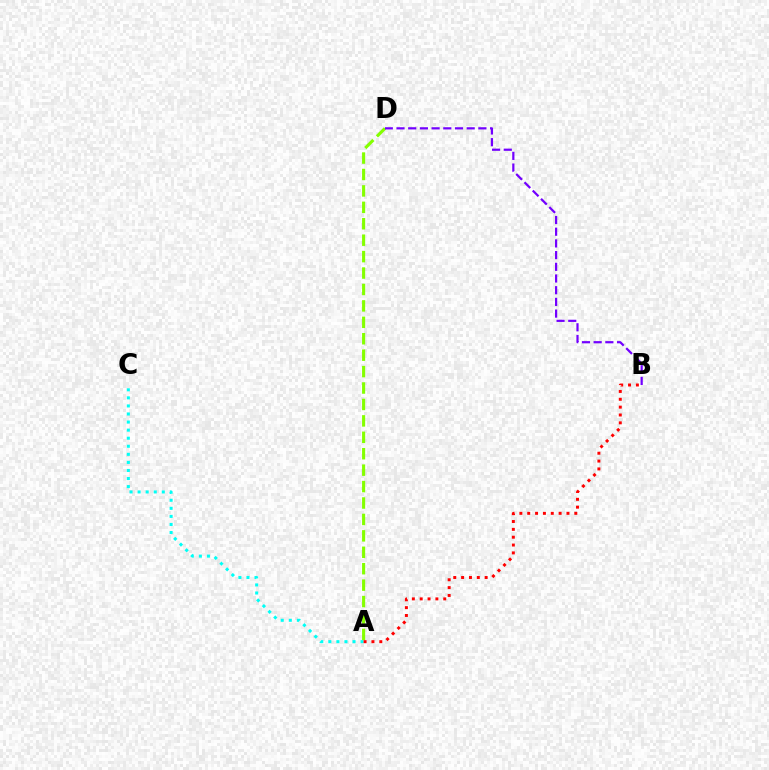{('A', 'D'): [{'color': '#84ff00', 'line_style': 'dashed', 'thickness': 2.23}], ('A', 'C'): [{'color': '#00fff6', 'line_style': 'dotted', 'thickness': 2.19}], ('B', 'D'): [{'color': '#7200ff', 'line_style': 'dashed', 'thickness': 1.59}], ('A', 'B'): [{'color': '#ff0000', 'line_style': 'dotted', 'thickness': 2.13}]}